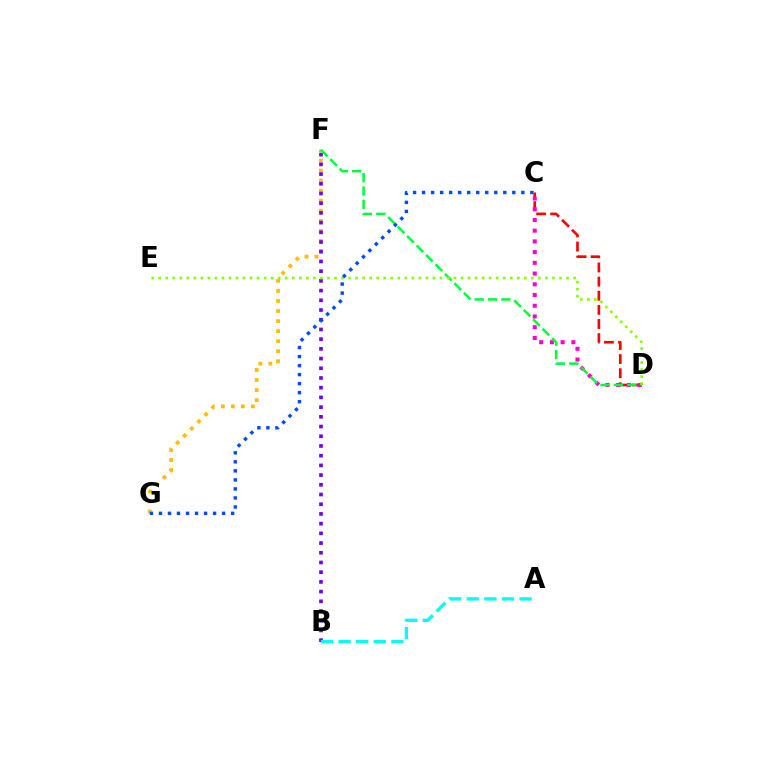{('F', 'G'): [{'color': '#ffbd00', 'line_style': 'dotted', 'thickness': 2.73}], ('B', 'F'): [{'color': '#7200ff', 'line_style': 'dotted', 'thickness': 2.64}], ('C', 'D'): [{'color': '#ff0000', 'line_style': 'dashed', 'thickness': 1.92}, {'color': '#ff00cf', 'line_style': 'dotted', 'thickness': 2.91}], ('A', 'B'): [{'color': '#00fff6', 'line_style': 'dashed', 'thickness': 2.39}], ('D', 'F'): [{'color': '#00ff39', 'line_style': 'dashed', 'thickness': 1.82}], ('D', 'E'): [{'color': '#84ff00', 'line_style': 'dotted', 'thickness': 1.91}], ('C', 'G'): [{'color': '#004bff', 'line_style': 'dotted', 'thickness': 2.45}]}